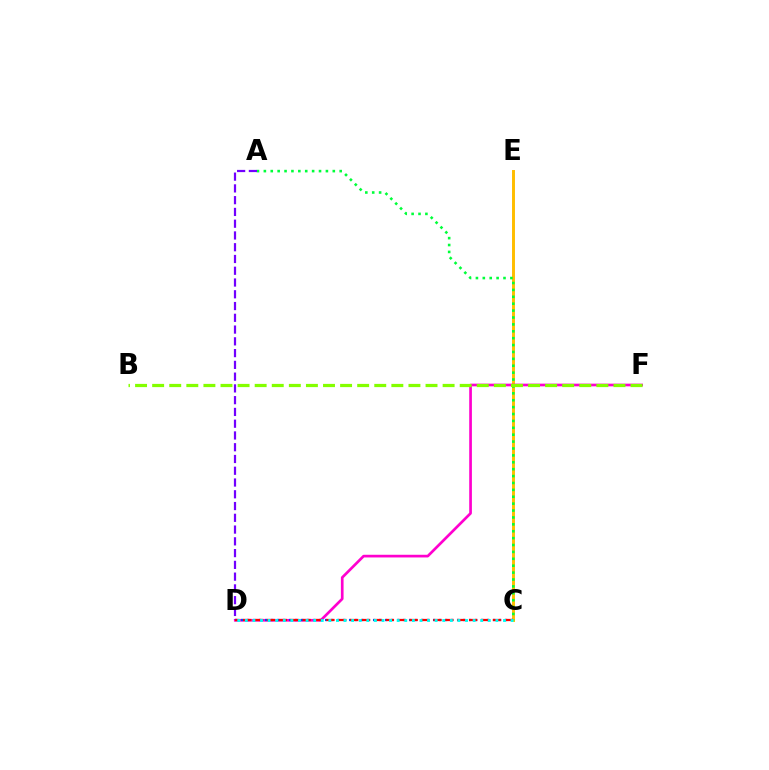{('C', 'E'): [{'color': '#ffbd00', 'line_style': 'solid', 'thickness': 2.12}], ('D', 'F'): [{'color': '#ff00cf', 'line_style': 'solid', 'thickness': 1.93}], ('A', 'C'): [{'color': '#00ff39', 'line_style': 'dotted', 'thickness': 1.87}], ('C', 'D'): [{'color': '#004bff', 'line_style': 'dotted', 'thickness': 1.63}, {'color': '#ff0000', 'line_style': 'dashed', 'thickness': 1.62}, {'color': '#00fff6', 'line_style': 'dotted', 'thickness': 2.06}], ('A', 'D'): [{'color': '#7200ff', 'line_style': 'dashed', 'thickness': 1.6}], ('B', 'F'): [{'color': '#84ff00', 'line_style': 'dashed', 'thickness': 2.32}]}